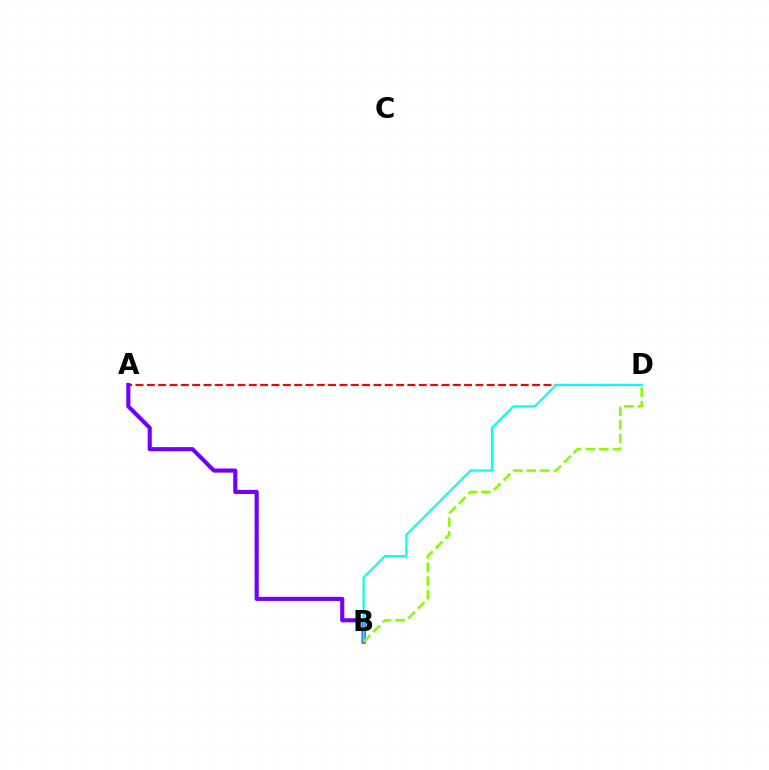{('A', 'D'): [{'color': '#ff0000', 'line_style': 'dashed', 'thickness': 1.54}], ('A', 'B'): [{'color': '#7200ff', 'line_style': 'solid', 'thickness': 2.96}], ('B', 'D'): [{'color': '#00fff6', 'line_style': 'solid', 'thickness': 1.56}, {'color': '#84ff00', 'line_style': 'dashed', 'thickness': 1.84}]}